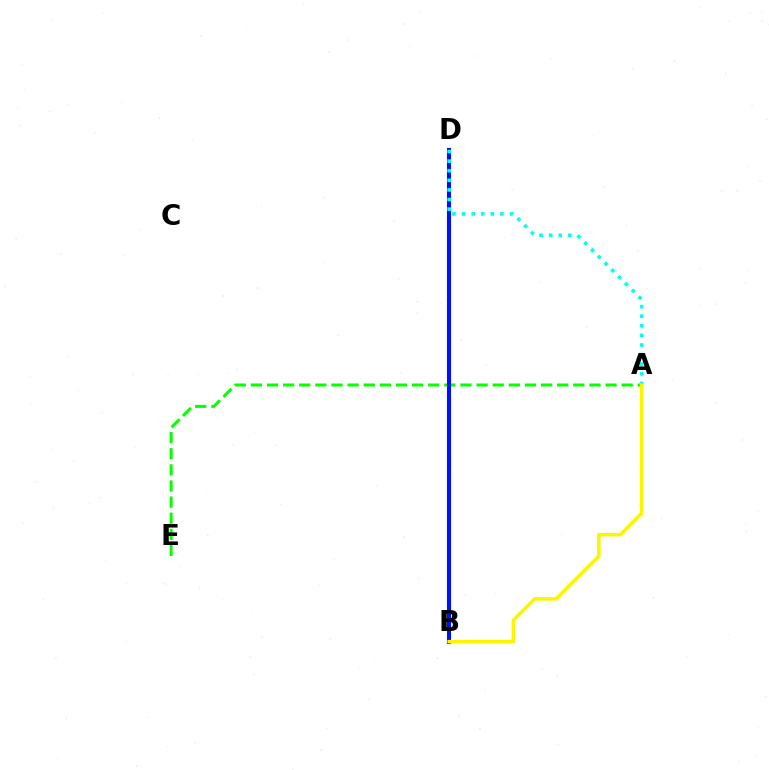{('A', 'E'): [{'color': '#08ff00', 'line_style': 'dashed', 'thickness': 2.19}], ('B', 'D'): [{'color': '#ff0000', 'line_style': 'solid', 'thickness': 1.7}, {'color': '#ee00ff', 'line_style': 'dotted', 'thickness': 1.6}, {'color': '#0010ff', 'line_style': 'solid', 'thickness': 2.94}], ('A', 'D'): [{'color': '#00fff6', 'line_style': 'dotted', 'thickness': 2.61}], ('A', 'B'): [{'color': '#fcf500', 'line_style': 'solid', 'thickness': 2.53}]}